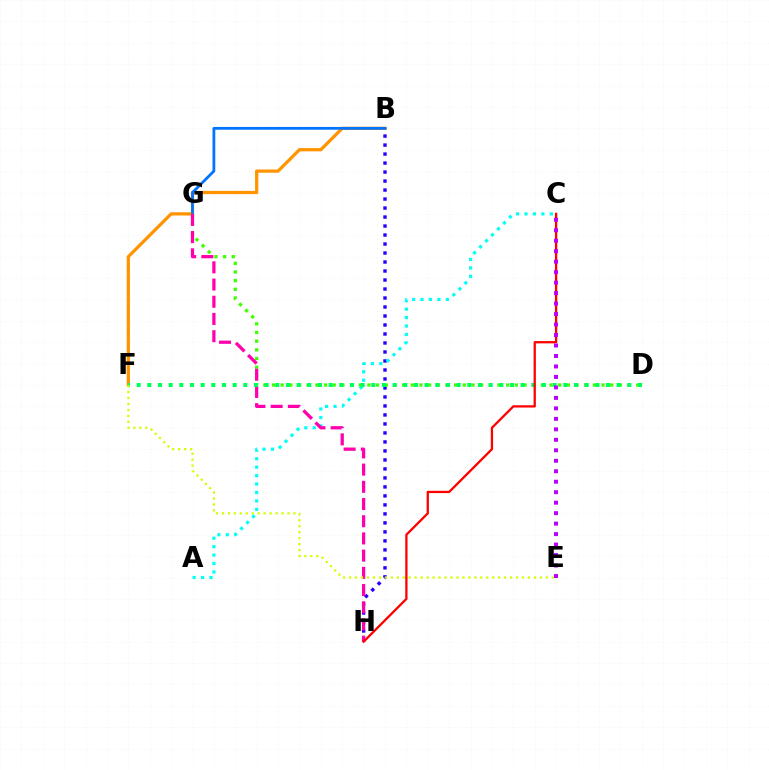{('B', 'H'): [{'color': '#2500ff', 'line_style': 'dotted', 'thickness': 2.44}], ('B', 'F'): [{'color': '#ff9400', 'line_style': 'solid', 'thickness': 2.33}], ('B', 'G'): [{'color': '#0074ff', 'line_style': 'solid', 'thickness': 2.0}], ('A', 'C'): [{'color': '#00fff6', 'line_style': 'dotted', 'thickness': 2.29}], ('D', 'G'): [{'color': '#3dff00', 'line_style': 'dotted', 'thickness': 2.36}], ('G', 'H'): [{'color': '#ff00ac', 'line_style': 'dashed', 'thickness': 2.34}], ('D', 'F'): [{'color': '#00ff5c', 'line_style': 'dotted', 'thickness': 2.9}], ('C', 'H'): [{'color': '#ff0000', 'line_style': 'solid', 'thickness': 1.65}], ('E', 'F'): [{'color': '#d1ff00', 'line_style': 'dotted', 'thickness': 1.62}], ('C', 'E'): [{'color': '#b900ff', 'line_style': 'dotted', 'thickness': 2.85}]}